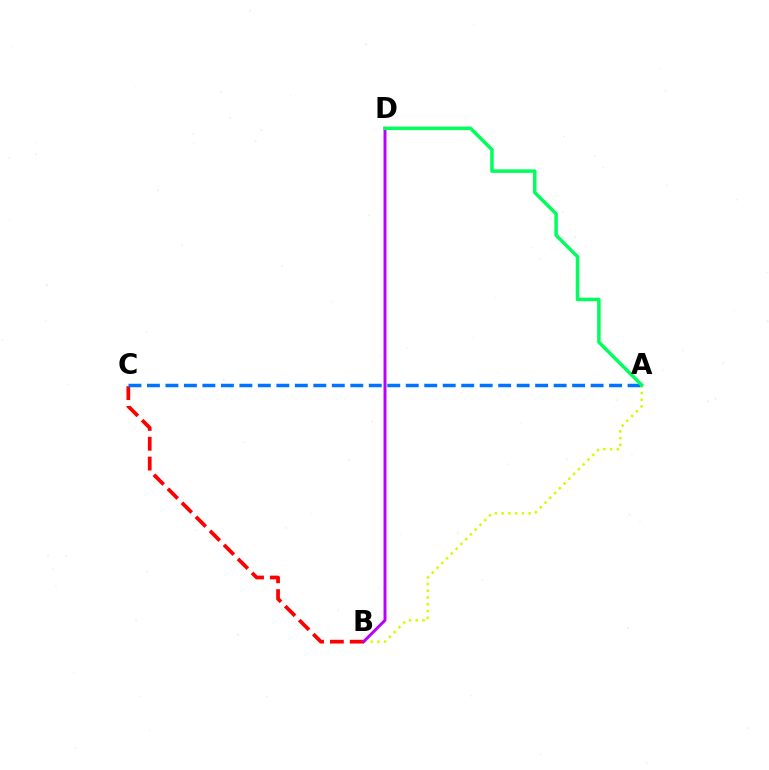{('B', 'C'): [{'color': '#ff0000', 'line_style': 'dashed', 'thickness': 2.69}], ('A', 'B'): [{'color': '#d1ff00', 'line_style': 'dotted', 'thickness': 1.83}], ('B', 'D'): [{'color': '#b900ff', 'line_style': 'solid', 'thickness': 2.13}], ('A', 'C'): [{'color': '#0074ff', 'line_style': 'dashed', 'thickness': 2.51}], ('A', 'D'): [{'color': '#00ff5c', 'line_style': 'solid', 'thickness': 2.51}]}